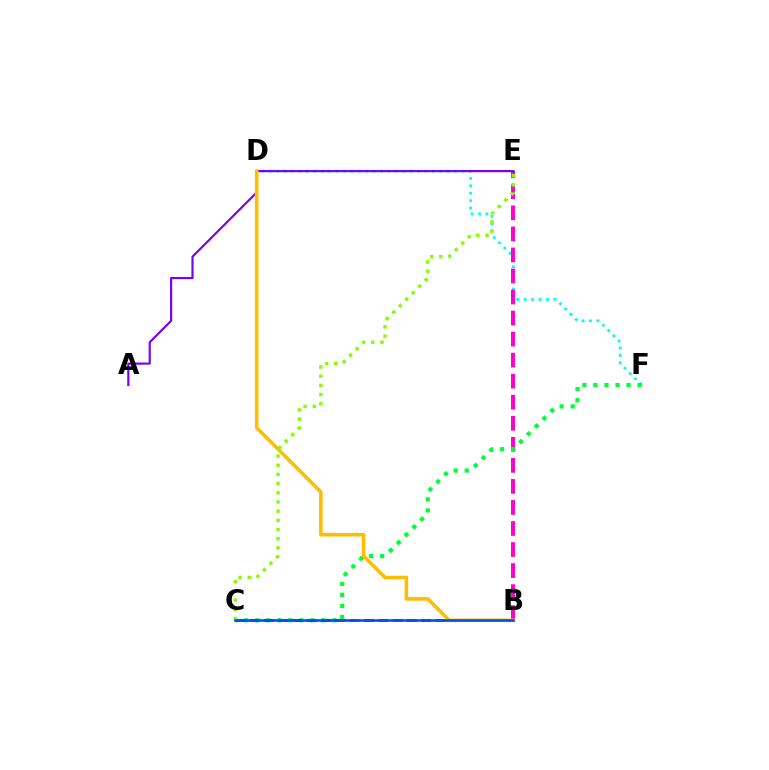{('D', 'F'): [{'color': '#00fff6', 'line_style': 'dotted', 'thickness': 2.01}], ('B', 'E'): [{'color': '#ff00cf', 'line_style': 'dashed', 'thickness': 2.86}], ('C', 'F'): [{'color': '#00ff39', 'line_style': 'dotted', 'thickness': 3.0}], ('B', 'C'): [{'color': '#ff0000', 'line_style': 'dashed', 'thickness': 1.94}, {'color': '#004bff', 'line_style': 'solid', 'thickness': 1.85}], ('A', 'E'): [{'color': '#7200ff', 'line_style': 'solid', 'thickness': 1.55}], ('B', 'D'): [{'color': '#ffbd00', 'line_style': 'solid', 'thickness': 2.56}], ('C', 'E'): [{'color': '#84ff00', 'line_style': 'dotted', 'thickness': 2.49}]}